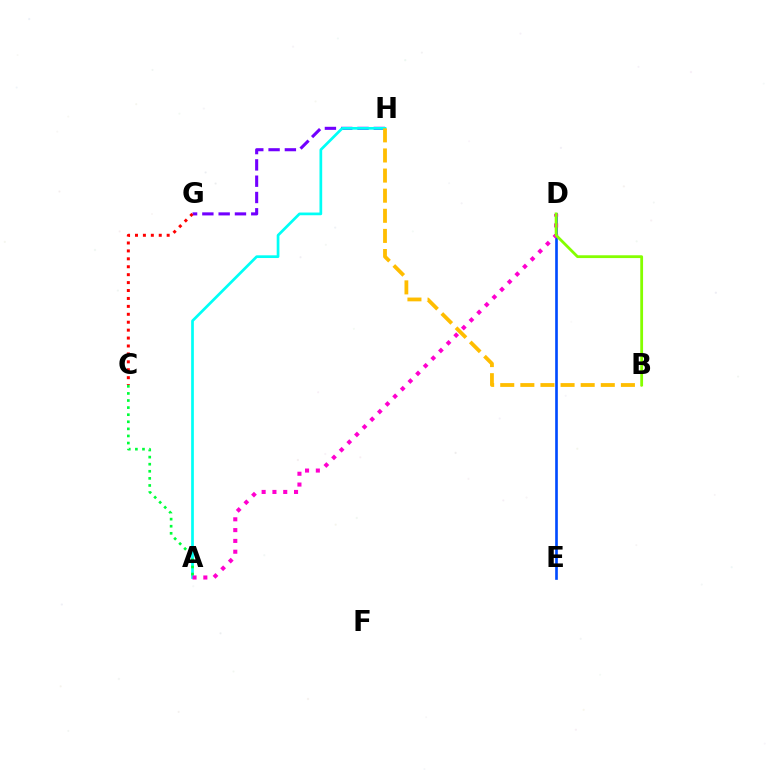{('G', 'H'): [{'color': '#7200ff', 'line_style': 'dashed', 'thickness': 2.21}], ('A', 'H'): [{'color': '#00fff6', 'line_style': 'solid', 'thickness': 1.95}], ('B', 'H'): [{'color': '#ffbd00', 'line_style': 'dashed', 'thickness': 2.73}], ('A', 'C'): [{'color': '#00ff39', 'line_style': 'dotted', 'thickness': 1.93}], ('D', 'E'): [{'color': '#004bff', 'line_style': 'solid', 'thickness': 1.91}], ('A', 'D'): [{'color': '#ff00cf', 'line_style': 'dotted', 'thickness': 2.93}], ('C', 'G'): [{'color': '#ff0000', 'line_style': 'dotted', 'thickness': 2.15}], ('B', 'D'): [{'color': '#84ff00', 'line_style': 'solid', 'thickness': 2.01}]}